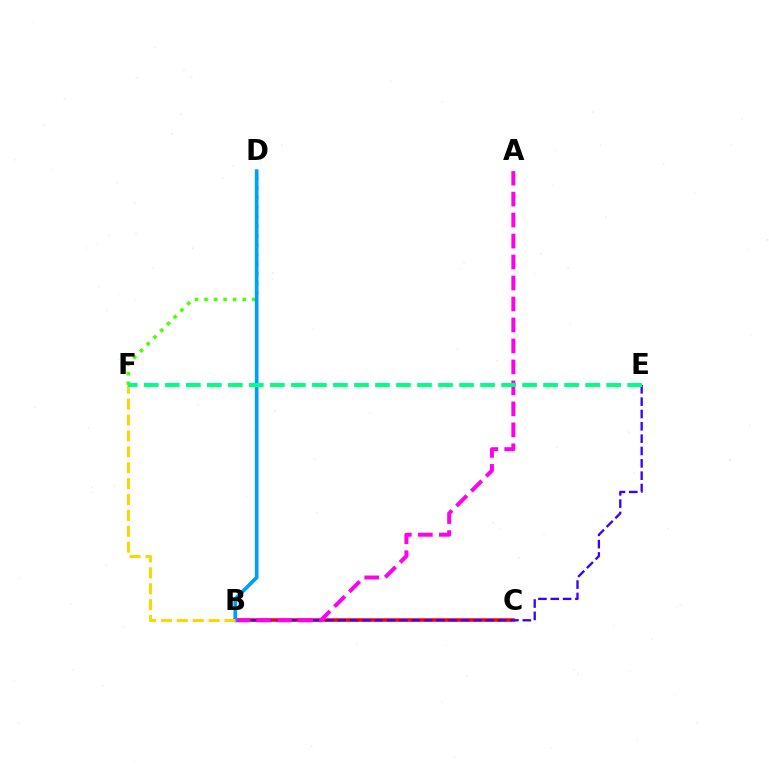{('B', 'C'): [{'color': '#ff0000', 'line_style': 'solid', 'thickness': 2.54}], ('B', 'E'): [{'color': '#3700ff', 'line_style': 'dashed', 'thickness': 1.68}], ('A', 'B'): [{'color': '#ff00ed', 'line_style': 'dashed', 'thickness': 2.85}], ('D', 'F'): [{'color': '#4fff00', 'line_style': 'dotted', 'thickness': 2.59}], ('B', 'D'): [{'color': '#009eff', 'line_style': 'solid', 'thickness': 2.65}], ('B', 'F'): [{'color': '#ffd500', 'line_style': 'dashed', 'thickness': 2.16}], ('E', 'F'): [{'color': '#00ff86', 'line_style': 'dashed', 'thickness': 2.86}]}